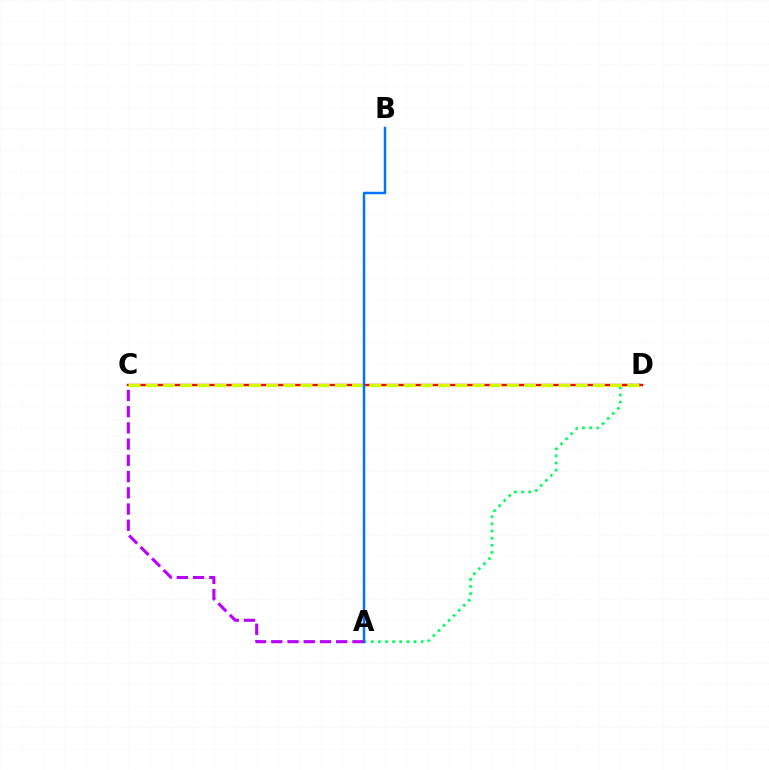{('A', 'D'): [{'color': '#00ff5c', 'line_style': 'dotted', 'thickness': 1.94}], ('C', 'D'): [{'color': '#ff0000', 'line_style': 'solid', 'thickness': 1.71}, {'color': '#d1ff00', 'line_style': 'dashed', 'thickness': 2.34}], ('A', 'B'): [{'color': '#0074ff', 'line_style': 'solid', 'thickness': 1.79}], ('A', 'C'): [{'color': '#b900ff', 'line_style': 'dashed', 'thickness': 2.21}]}